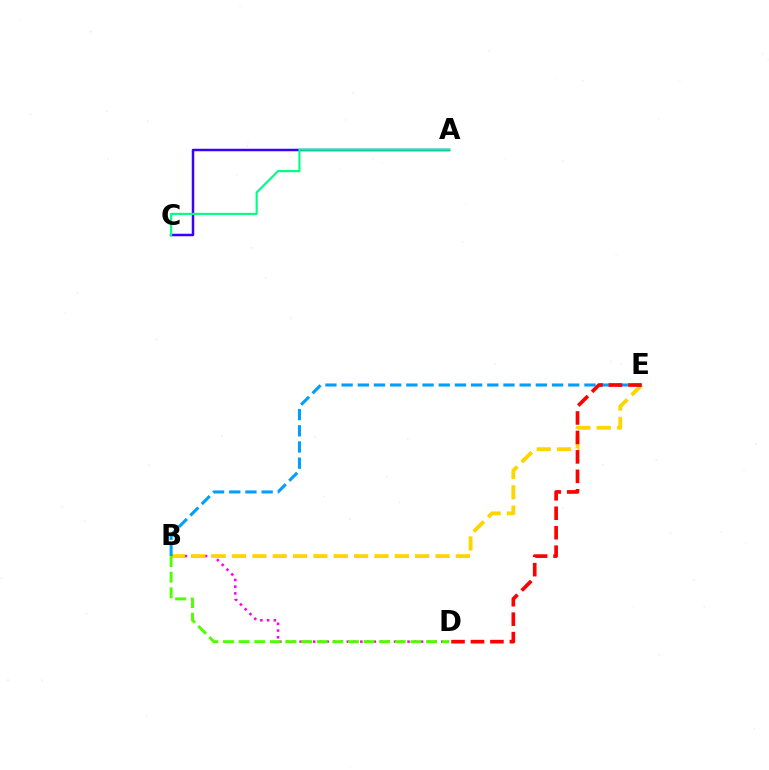{('B', 'D'): [{'color': '#ff00ed', 'line_style': 'dotted', 'thickness': 1.83}, {'color': '#4fff00', 'line_style': 'dashed', 'thickness': 2.12}], ('A', 'C'): [{'color': '#3700ff', 'line_style': 'solid', 'thickness': 1.79}, {'color': '#00ff86', 'line_style': 'solid', 'thickness': 1.55}], ('B', 'E'): [{'color': '#ffd500', 'line_style': 'dashed', 'thickness': 2.76}, {'color': '#009eff', 'line_style': 'dashed', 'thickness': 2.2}], ('D', 'E'): [{'color': '#ff0000', 'line_style': 'dashed', 'thickness': 2.64}]}